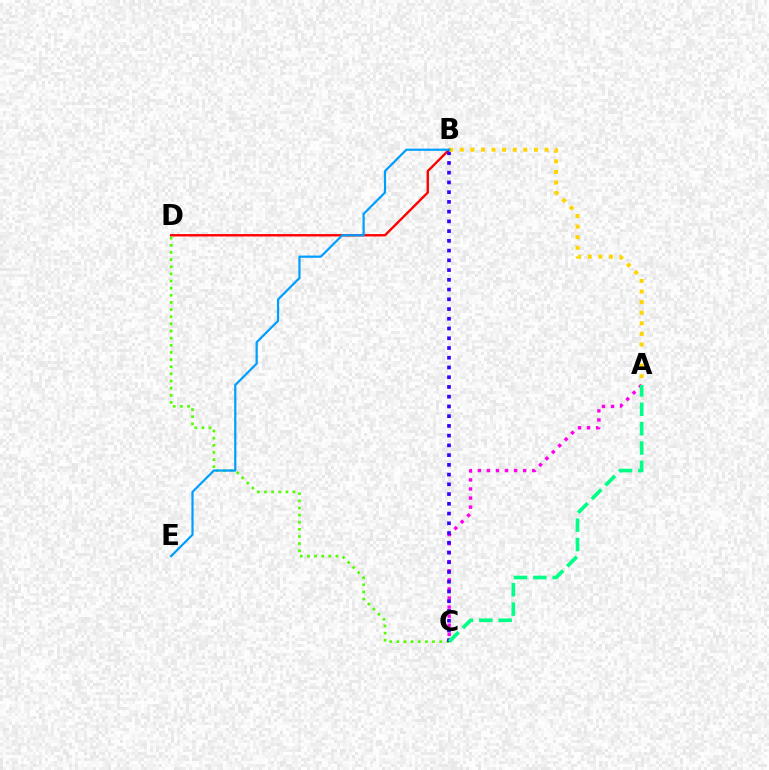{('B', 'D'): [{'color': '#ff0000', 'line_style': 'solid', 'thickness': 1.72}], ('C', 'D'): [{'color': '#4fff00', 'line_style': 'dotted', 'thickness': 1.94}], ('A', 'C'): [{'color': '#ff00ed', 'line_style': 'dotted', 'thickness': 2.46}, {'color': '#00ff86', 'line_style': 'dashed', 'thickness': 2.63}], ('B', 'C'): [{'color': '#3700ff', 'line_style': 'dotted', 'thickness': 2.65}], ('A', 'B'): [{'color': '#ffd500', 'line_style': 'dotted', 'thickness': 2.88}], ('B', 'E'): [{'color': '#009eff', 'line_style': 'solid', 'thickness': 1.59}]}